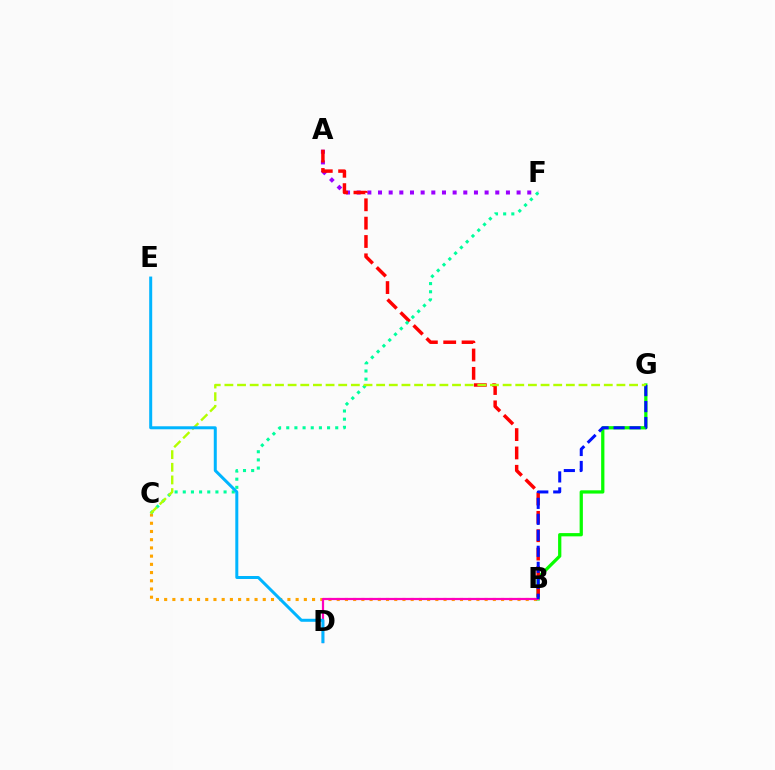{('B', 'C'): [{'color': '#ffa500', 'line_style': 'dotted', 'thickness': 2.23}], ('A', 'F'): [{'color': '#9b00ff', 'line_style': 'dotted', 'thickness': 2.9}], ('B', 'G'): [{'color': '#08ff00', 'line_style': 'solid', 'thickness': 2.34}, {'color': '#0010ff', 'line_style': 'dashed', 'thickness': 2.17}], ('A', 'B'): [{'color': '#ff0000', 'line_style': 'dashed', 'thickness': 2.49}], ('B', 'D'): [{'color': '#ff00bd', 'line_style': 'solid', 'thickness': 1.6}], ('C', 'F'): [{'color': '#00ff9d', 'line_style': 'dotted', 'thickness': 2.22}], ('C', 'G'): [{'color': '#b3ff00', 'line_style': 'dashed', 'thickness': 1.72}], ('D', 'E'): [{'color': '#00b5ff', 'line_style': 'solid', 'thickness': 2.16}]}